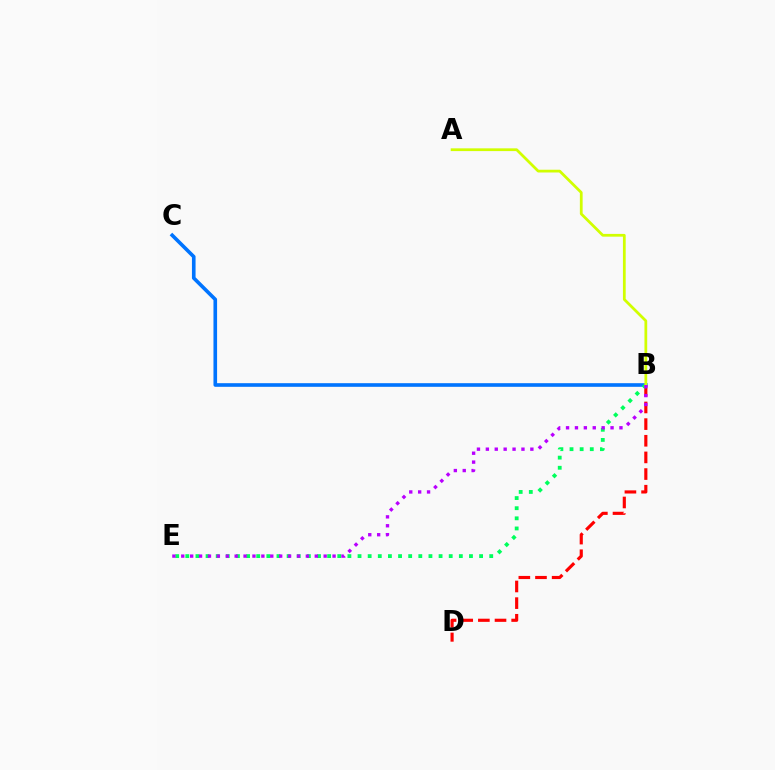{('B', 'D'): [{'color': '#ff0000', 'line_style': 'dashed', 'thickness': 2.26}], ('B', 'C'): [{'color': '#0074ff', 'line_style': 'solid', 'thickness': 2.61}], ('B', 'E'): [{'color': '#00ff5c', 'line_style': 'dotted', 'thickness': 2.75}, {'color': '#b900ff', 'line_style': 'dotted', 'thickness': 2.42}], ('A', 'B'): [{'color': '#d1ff00', 'line_style': 'solid', 'thickness': 1.98}]}